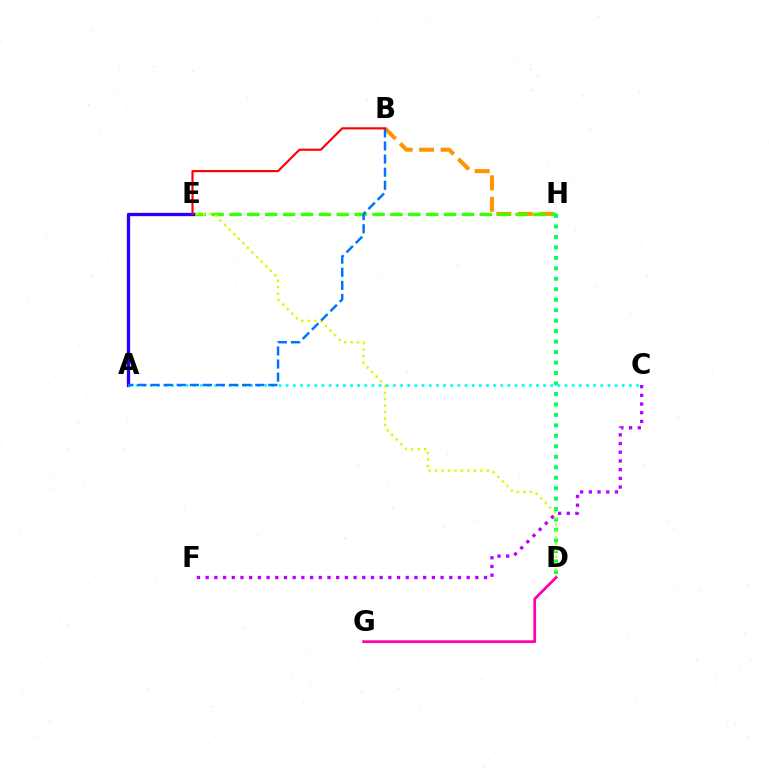{('B', 'H'): [{'color': '#ff9400', 'line_style': 'dashed', 'thickness': 2.92}], ('E', 'H'): [{'color': '#3dff00', 'line_style': 'dashed', 'thickness': 2.43}], ('D', 'H'): [{'color': '#00ff5c', 'line_style': 'dotted', 'thickness': 2.84}], ('A', 'E'): [{'color': '#2500ff', 'line_style': 'solid', 'thickness': 2.38}], ('C', 'F'): [{'color': '#b900ff', 'line_style': 'dotted', 'thickness': 2.36}], ('D', 'E'): [{'color': '#d1ff00', 'line_style': 'dotted', 'thickness': 1.76}], ('A', 'C'): [{'color': '#00fff6', 'line_style': 'dotted', 'thickness': 1.94}], ('A', 'B'): [{'color': '#0074ff', 'line_style': 'dashed', 'thickness': 1.78}], ('D', 'G'): [{'color': '#ff00ac', 'line_style': 'solid', 'thickness': 1.98}], ('B', 'E'): [{'color': '#ff0000', 'line_style': 'solid', 'thickness': 1.54}]}